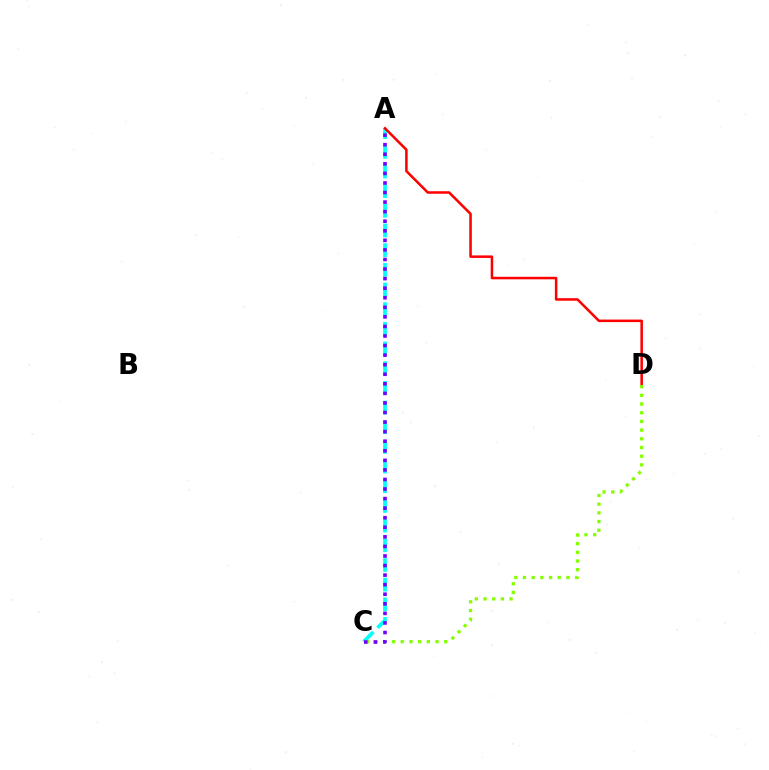{('A', 'C'): [{'color': '#00fff6', 'line_style': 'dashed', 'thickness': 2.67}, {'color': '#7200ff', 'line_style': 'dotted', 'thickness': 2.6}], ('A', 'D'): [{'color': '#ff0000', 'line_style': 'solid', 'thickness': 1.82}], ('C', 'D'): [{'color': '#84ff00', 'line_style': 'dotted', 'thickness': 2.36}]}